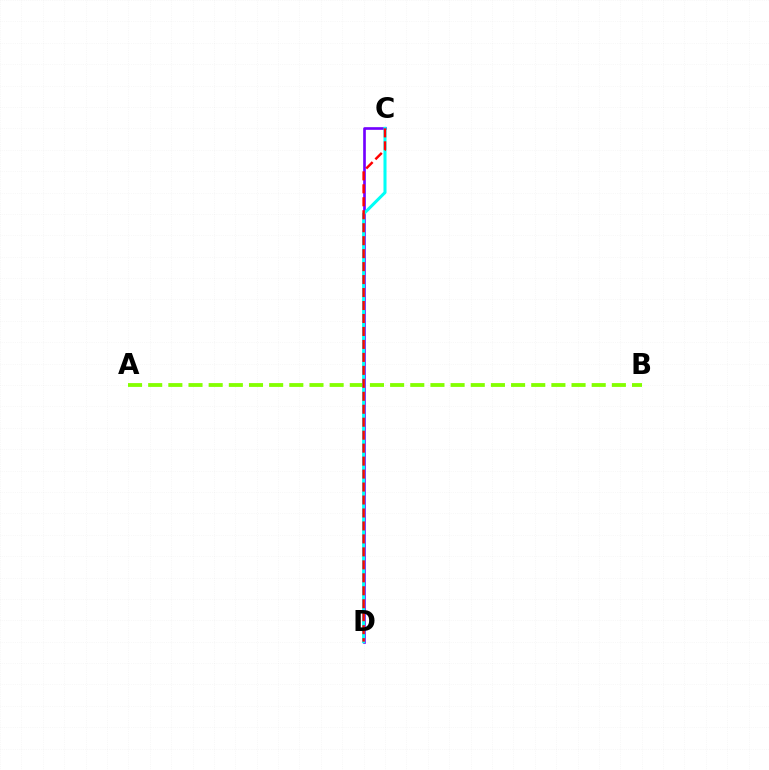{('A', 'B'): [{'color': '#84ff00', 'line_style': 'dashed', 'thickness': 2.74}], ('C', 'D'): [{'color': '#7200ff', 'line_style': 'solid', 'thickness': 1.91}, {'color': '#00fff6', 'line_style': 'solid', 'thickness': 2.19}, {'color': '#ff0000', 'line_style': 'dashed', 'thickness': 1.76}]}